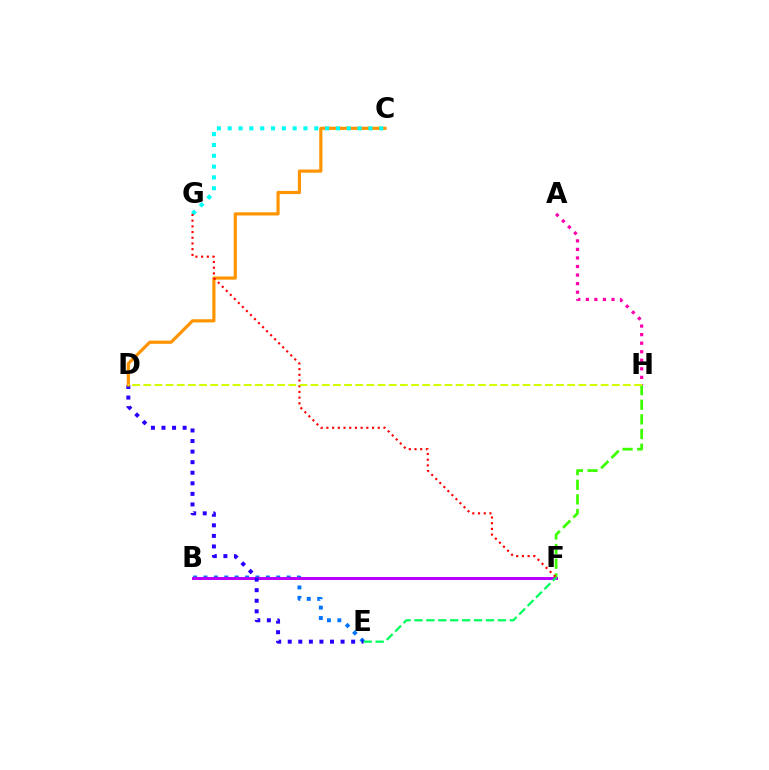{('B', 'E'): [{'color': '#0074ff', 'line_style': 'dotted', 'thickness': 2.82}], ('B', 'F'): [{'color': '#b900ff', 'line_style': 'solid', 'thickness': 2.16}], ('D', 'E'): [{'color': '#2500ff', 'line_style': 'dotted', 'thickness': 2.87}], ('C', 'D'): [{'color': '#ff9400', 'line_style': 'solid', 'thickness': 2.29}], ('C', 'G'): [{'color': '#00fff6', 'line_style': 'dotted', 'thickness': 2.94}], ('F', 'H'): [{'color': '#3dff00', 'line_style': 'dashed', 'thickness': 1.99}], ('A', 'H'): [{'color': '#ff00ac', 'line_style': 'dotted', 'thickness': 2.32}], ('F', 'G'): [{'color': '#ff0000', 'line_style': 'dotted', 'thickness': 1.55}], ('E', 'F'): [{'color': '#00ff5c', 'line_style': 'dashed', 'thickness': 1.62}], ('D', 'H'): [{'color': '#d1ff00', 'line_style': 'dashed', 'thickness': 1.52}]}